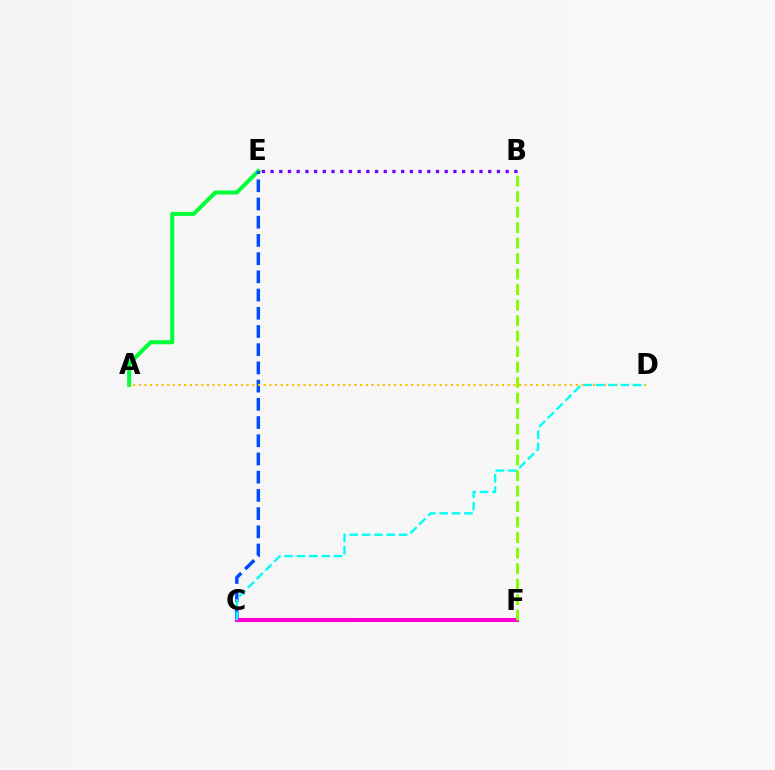{('C', 'F'): [{'color': '#ff0000', 'line_style': 'dotted', 'thickness': 2.56}, {'color': '#ff00cf', 'line_style': 'solid', 'thickness': 2.94}], ('B', 'E'): [{'color': '#7200ff', 'line_style': 'dotted', 'thickness': 2.37}], ('A', 'E'): [{'color': '#00ff39', 'line_style': 'solid', 'thickness': 2.91}], ('C', 'E'): [{'color': '#004bff', 'line_style': 'dashed', 'thickness': 2.47}], ('A', 'D'): [{'color': '#ffbd00', 'line_style': 'dotted', 'thickness': 1.54}], ('B', 'F'): [{'color': '#84ff00', 'line_style': 'dashed', 'thickness': 2.11}], ('C', 'D'): [{'color': '#00fff6', 'line_style': 'dashed', 'thickness': 1.68}]}